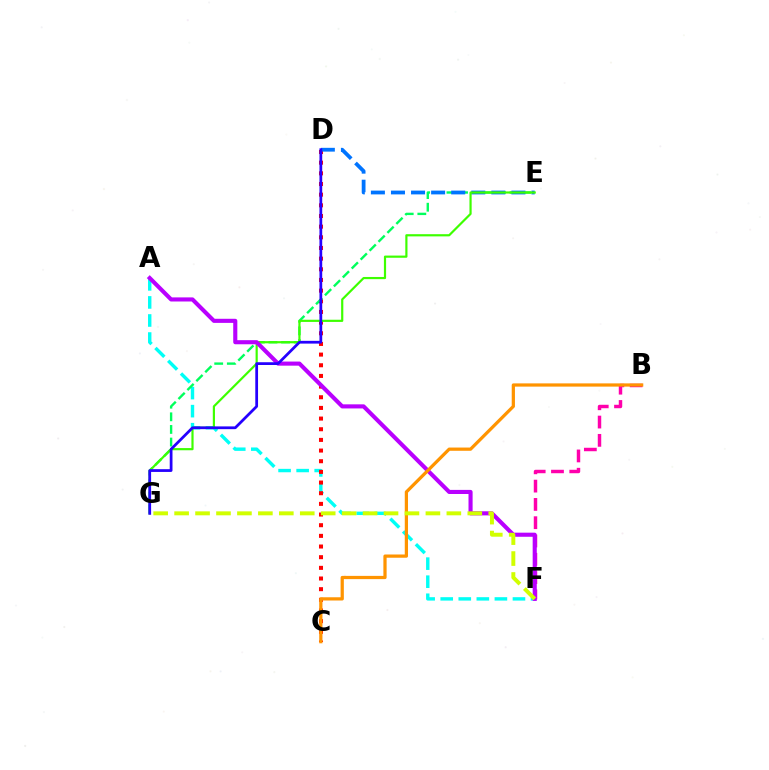{('A', 'F'): [{'color': '#00fff6', 'line_style': 'dashed', 'thickness': 2.45}, {'color': '#b900ff', 'line_style': 'solid', 'thickness': 2.95}], ('C', 'D'): [{'color': '#ff0000', 'line_style': 'dotted', 'thickness': 2.9}], ('B', 'F'): [{'color': '#ff00ac', 'line_style': 'dashed', 'thickness': 2.49}], ('E', 'G'): [{'color': '#00ff5c', 'line_style': 'dashed', 'thickness': 1.71}, {'color': '#3dff00', 'line_style': 'solid', 'thickness': 1.57}], ('D', 'E'): [{'color': '#0074ff', 'line_style': 'dashed', 'thickness': 2.73}], ('D', 'G'): [{'color': '#2500ff', 'line_style': 'solid', 'thickness': 1.99}], ('B', 'C'): [{'color': '#ff9400', 'line_style': 'solid', 'thickness': 2.33}], ('F', 'G'): [{'color': '#d1ff00', 'line_style': 'dashed', 'thickness': 2.84}]}